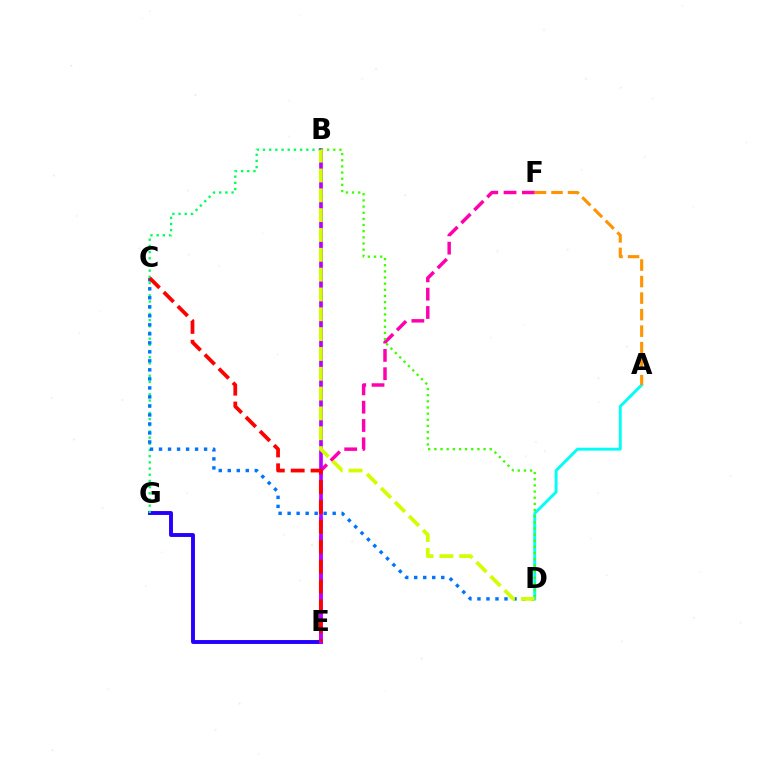{('E', 'G'): [{'color': '#2500ff', 'line_style': 'solid', 'thickness': 2.81}], ('B', 'G'): [{'color': '#00ff5c', 'line_style': 'dotted', 'thickness': 1.68}], ('E', 'F'): [{'color': '#ff00ac', 'line_style': 'dashed', 'thickness': 2.49}], ('A', 'D'): [{'color': '#00fff6', 'line_style': 'solid', 'thickness': 2.09}], ('B', 'E'): [{'color': '#b900ff', 'line_style': 'solid', 'thickness': 2.64}], ('C', 'D'): [{'color': '#0074ff', 'line_style': 'dotted', 'thickness': 2.45}], ('B', 'D'): [{'color': '#3dff00', 'line_style': 'dotted', 'thickness': 1.67}, {'color': '#d1ff00', 'line_style': 'dashed', 'thickness': 2.69}], ('C', 'E'): [{'color': '#ff0000', 'line_style': 'dashed', 'thickness': 2.7}], ('A', 'F'): [{'color': '#ff9400', 'line_style': 'dashed', 'thickness': 2.24}]}